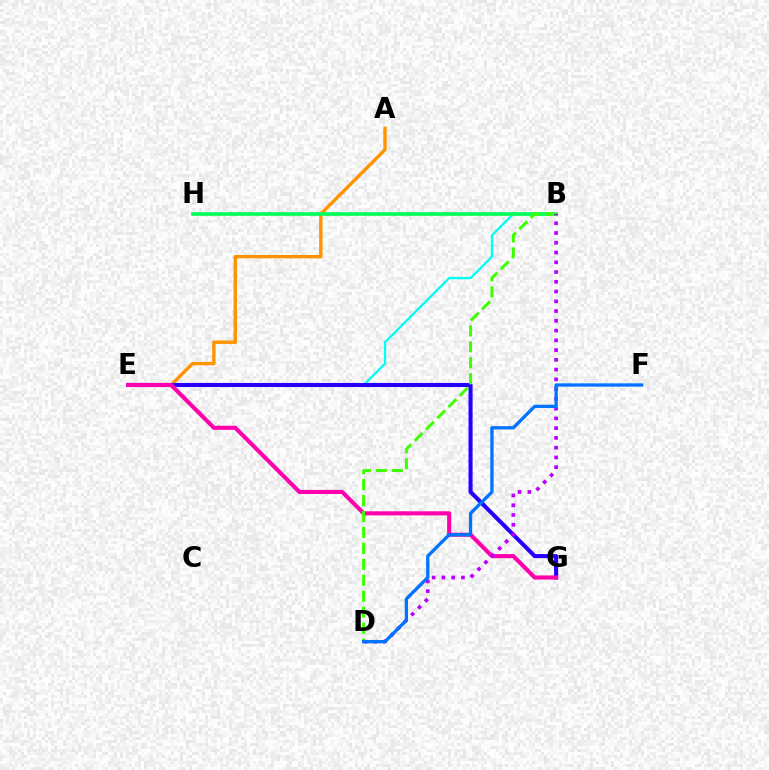{('B', 'E'): [{'color': '#00fff6', 'line_style': 'solid', 'thickness': 1.66}], ('B', 'H'): [{'color': '#d1ff00', 'line_style': 'dotted', 'thickness': 2.07}, {'color': '#ff0000', 'line_style': 'solid', 'thickness': 1.54}, {'color': '#00ff5c', 'line_style': 'solid', 'thickness': 2.59}], ('A', 'E'): [{'color': '#ff9400', 'line_style': 'solid', 'thickness': 2.44}], ('E', 'G'): [{'color': '#2500ff', 'line_style': 'solid', 'thickness': 2.94}, {'color': '#ff00ac', 'line_style': 'solid', 'thickness': 2.95}], ('B', 'D'): [{'color': '#3dff00', 'line_style': 'dashed', 'thickness': 2.17}, {'color': '#b900ff', 'line_style': 'dotted', 'thickness': 2.65}], ('D', 'F'): [{'color': '#0074ff', 'line_style': 'solid', 'thickness': 2.38}]}